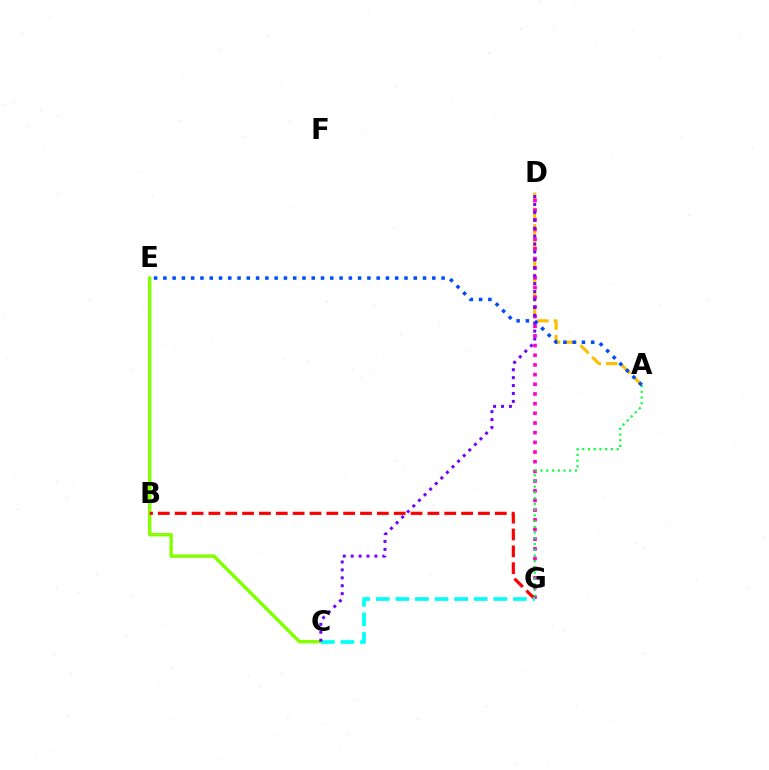{('A', 'D'): [{'color': '#ffbd00', 'line_style': 'dashed', 'thickness': 2.24}], ('D', 'G'): [{'color': '#ff00cf', 'line_style': 'dotted', 'thickness': 2.63}], ('A', 'G'): [{'color': '#00ff39', 'line_style': 'dotted', 'thickness': 1.56}], ('C', 'E'): [{'color': '#84ff00', 'line_style': 'solid', 'thickness': 2.44}], ('B', 'G'): [{'color': '#ff0000', 'line_style': 'dashed', 'thickness': 2.29}], ('A', 'E'): [{'color': '#004bff', 'line_style': 'dotted', 'thickness': 2.52}], ('C', 'G'): [{'color': '#00fff6', 'line_style': 'dashed', 'thickness': 2.66}], ('C', 'D'): [{'color': '#7200ff', 'line_style': 'dotted', 'thickness': 2.15}]}